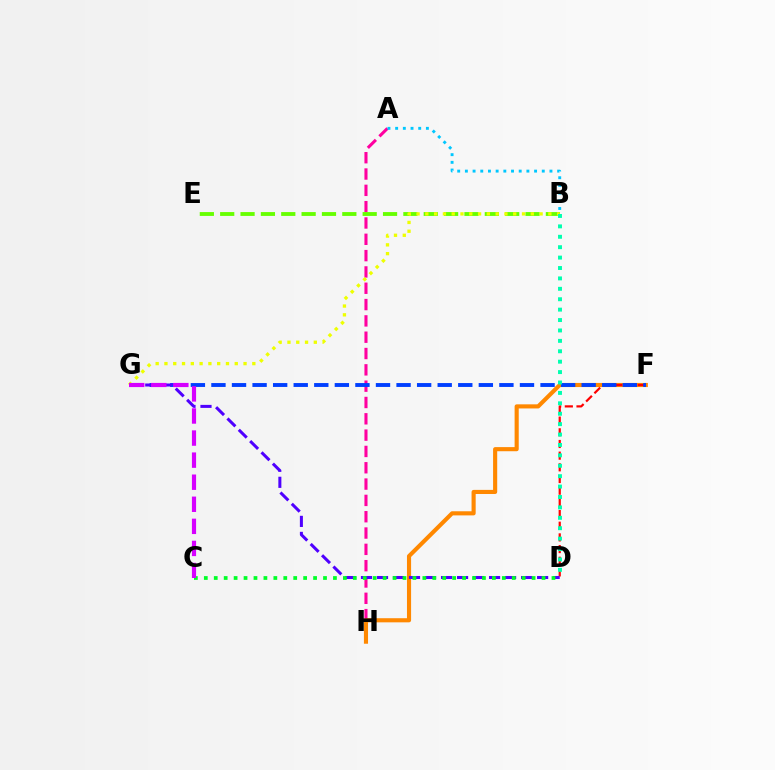{('A', 'H'): [{'color': '#ff00a0', 'line_style': 'dashed', 'thickness': 2.22}], ('F', 'H'): [{'color': '#ff8800', 'line_style': 'solid', 'thickness': 2.96}], ('D', 'F'): [{'color': '#ff0000', 'line_style': 'dashed', 'thickness': 1.59}], ('F', 'G'): [{'color': '#003fff', 'line_style': 'dashed', 'thickness': 2.79}], ('B', 'E'): [{'color': '#66ff00', 'line_style': 'dashed', 'thickness': 2.77}], ('A', 'B'): [{'color': '#00c7ff', 'line_style': 'dotted', 'thickness': 2.09}], ('B', 'G'): [{'color': '#eeff00', 'line_style': 'dotted', 'thickness': 2.39}], ('B', 'D'): [{'color': '#00ffaf', 'line_style': 'dotted', 'thickness': 2.83}], ('D', 'G'): [{'color': '#4f00ff', 'line_style': 'dashed', 'thickness': 2.18}], ('C', 'D'): [{'color': '#00ff27', 'line_style': 'dotted', 'thickness': 2.7}], ('C', 'G'): [{'color': '#d600ff', 'line_style': 'dashed', 'thickness': 3.0}]}